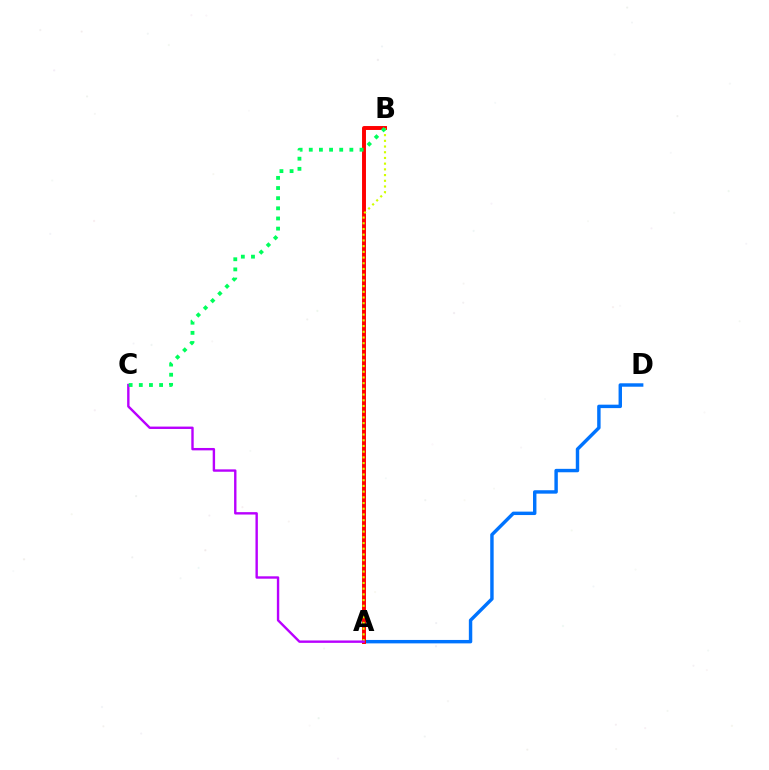{('A', 'D'): [{'color': '#0074ff', 'line_style': 'solid', 'thickness': 2.47}], ('A', 'B'): [{'color': '#ff0000', 'line_style': 'solid', 'thickness': 2.83}, {'color': '#d1ff00', 'line_style': 'dotted', 'thickness': 1.55}], ('A', 'C'): [{'color': '#b900ff', 'line_style': 'solid', 'thickness': 1.72}], ('B', 'C'): [{'color': '#00ff5c', 'line_style': 'dotted', 'thickness': 2.76}]}